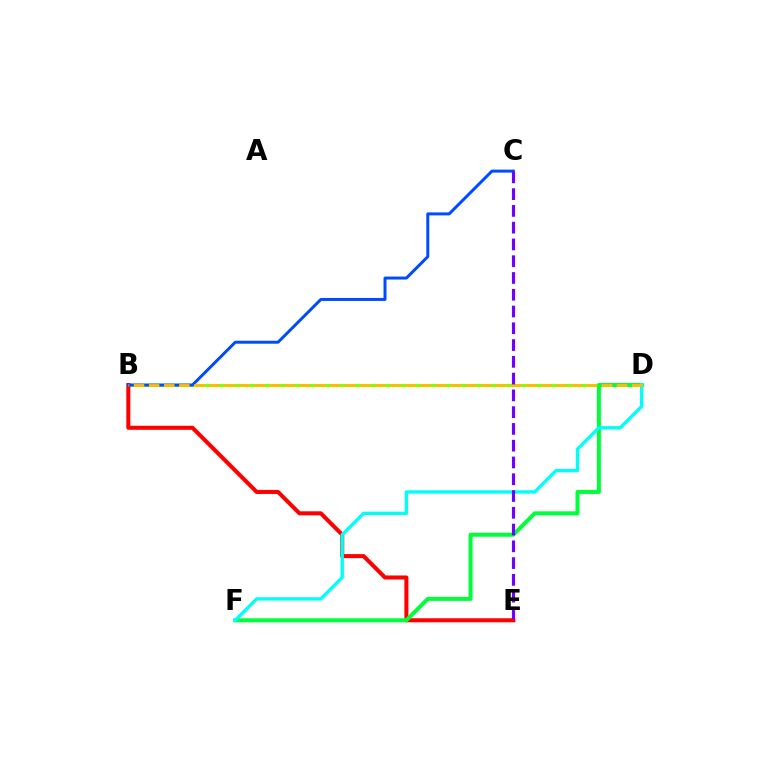{('B', 'D'): [{'color': '#84ff00', 'line_style': 'solid', 'thickness': 2.27}, {'color': '#ffbd00', 'line_style': 'dashed', 'thickness': 2.05}], ('E', 'F'): [{'color': '#ff00cf', 'line_style': 'solid', 'thickness': 1.87}], ('B', 'E'): [{'color': '#ff0000', 'line_style': 'solid', 'thickness': 2.91}], ('D', 'F'): [{'color': '#00ff39', 'line_style': 'solid', 'thickness': 2.89}, {'color': '#00fff6', 'line_style': 'solid', 'thickness': 2.41}], ('B', 'C'): [{'color': '#004bff', 'line_style': 'solid', 'thickness': 2.15}], ('C', 'E'): [{'color': '#7200ff', 'line_style': 'dashed', 'thickness': 2.28}]}